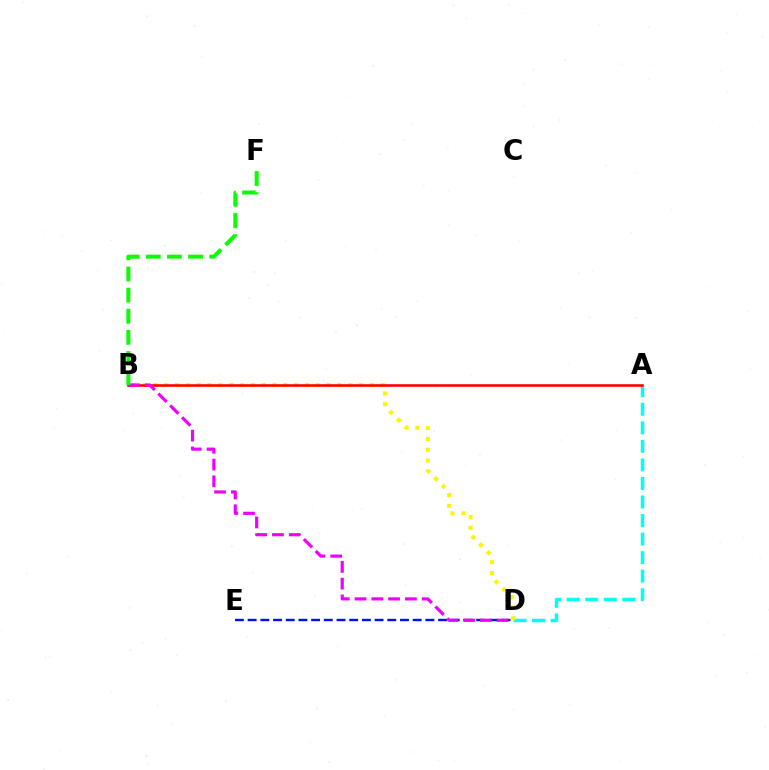{('A', 'D'): [{'color': '#00fff6', 'line_style': 'dashed', 'thickness': 2.52}], ('B', 'D'): [{'color': '#fcf500', 'line_style': 'dotted', 'thickness': 2.94}, {'color': '#ee00ff', 'line_style': 'dashed', 'thickness': 2.28}], ('D', 'E'): [{'color': '#0010ff', 'line_style': 'dashed', 'thickness': 1.72}], ('A', 'B'): [{'color': '#ff0000', 'line_style': 'solid', 'thickness': 1.87}], ('B', 'F'): [{'color': '#08ff00', 'line_style': 'dashed', 'thickness': 2.87}]}